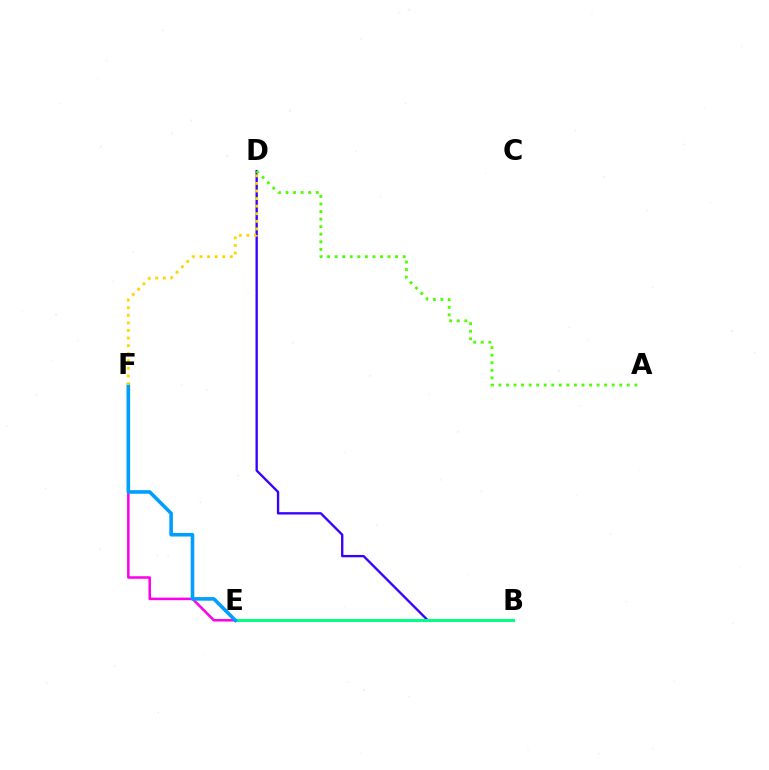{('B', 'D'): [{'color': '#3700ff', 'line_style': 'solid', 'thickness': 1.69}], ('B', 'E'): [{'color': '#ff0000', 'line_style': 'dotted', 'thickness': 2.02}, {'color': '#00ff86', 'line_style': 'solid', 'thickness': 2.16}], ('E', 'F'): [{'color': '#ff00ed', 'line_style': 'solid', 'thickness': 1.83}, {'color': '#009eff', 'line_style': 'solid', 'thickness': 2.59}], ('D', 'F'): [{'color': '#ffd500', 'line_style': 'dotted', 'thickness': 2.06}], ('A', 'D'): [{'color': '#4fff00', 'line_style': 'dotted', 'thickness': 2.05}]}